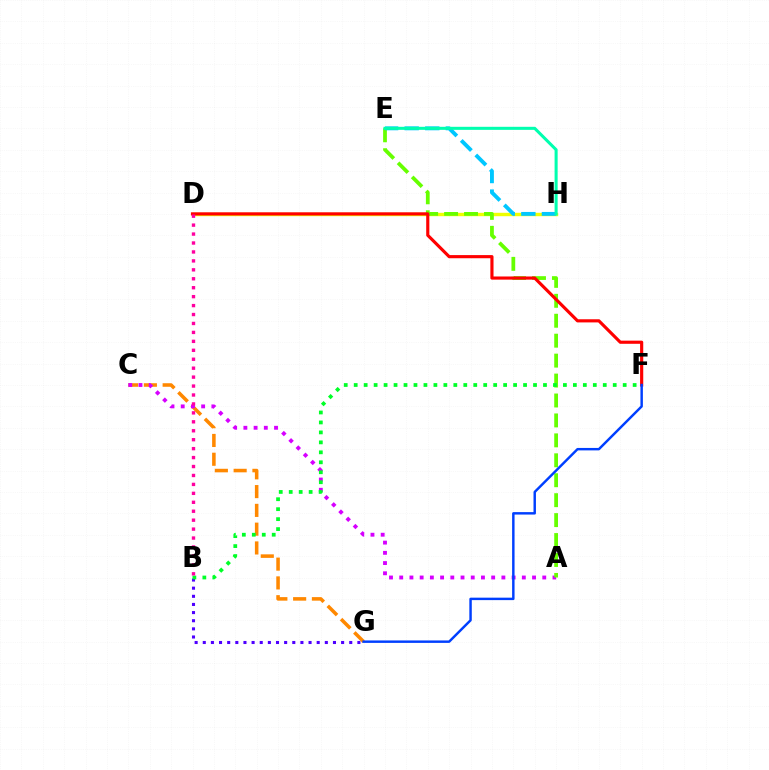{('C', 'G'): [{'color': '#ff8800', 'line_style': 'dashed', 'thickness': 2.55}], ('A', 'C'): [{'color': '#d600ff', 'line_style': 'dotted', 'thickness': 2.78}], ('B', 'G'): [{'color': '#4f00ff', 'line_style': 'dotted', 'thickness': 2.21}], ('D', 'H'): [{'color': '#eeff00', 'line_style': 'solid', 'thickness': 2.46}], ('A', 'E'): [{'color': '#66ff00', 'line_style': 'dashed', 'thickness': 2.71}], ('B', 'F'): [{'color': '#00ff27', 'line_style': 'dotted', 'thickness': 2.71}], ('E', 'H'): [{'color': '#00c7ff', 'line_style': 'dashed', 'thickness': 2.8}, {'color': '#00ffaf', 'line_style': 'solid', 'thickness': 2.2}], ('D', 'F'): [{'color': '#ff0000', 'line_style': 'solid', 'thickness': 2.27}], ('F', 'G'): [{'color': '#003fff', 'line_style': 'solid', 'thickness': 1.76}], ('B', 'D'): [{'color': '#ff00a0', 'line_style': 'dotted', 'thickness': 2.43}]}